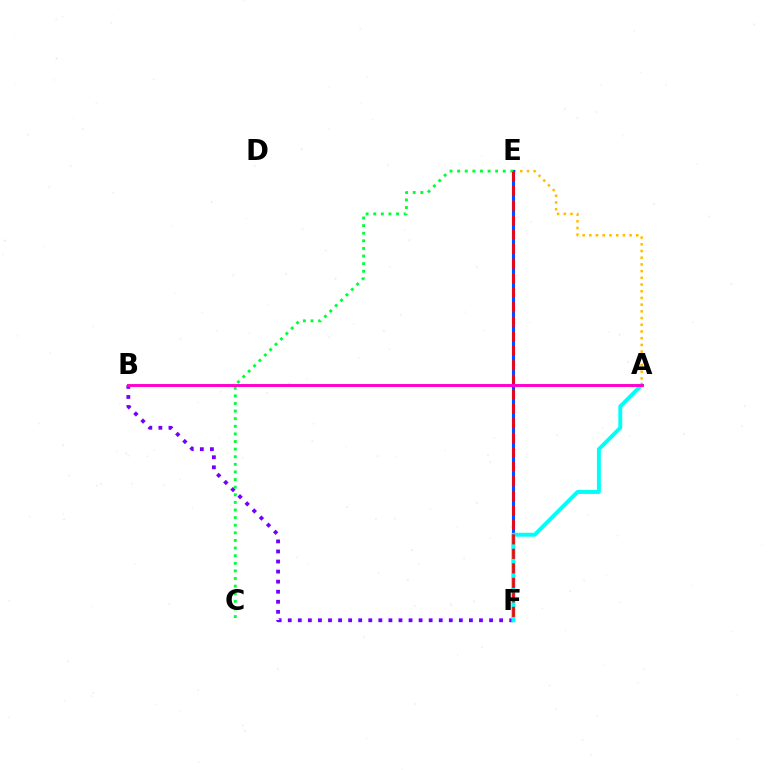{('E', 'F'): [{'color': '#84ff00', 'line_style': 'solid', 'thickness': 1.82}, {'color': '#004bff', 'line_style': 'solid', 'thickness': 2.24}, {'color': '#ff0000', 'line_style': 'dashed', 'thickness': 1.97}], ('A', 'E'): [{'color': '#ffbd00', 'line_style': 'dotted', 'thickness': 1.82}], ('B', 'F'): [{'color': '#7200ff', 'line_style': 'dotted', 'thickness': 2.73}], ('A', 'F'): [{'color': '#00fff6', 'line_style': 'solid', 'thickness': 2.83}], ('C', 'E'): [{'color': '#00ff39', 'line_style': 'dotted', 'thickness': 2.07}], ('A', 'B'): [{'color': '#ff00cf', 'line_style': 'solid', 'thickness': 2.11}]}